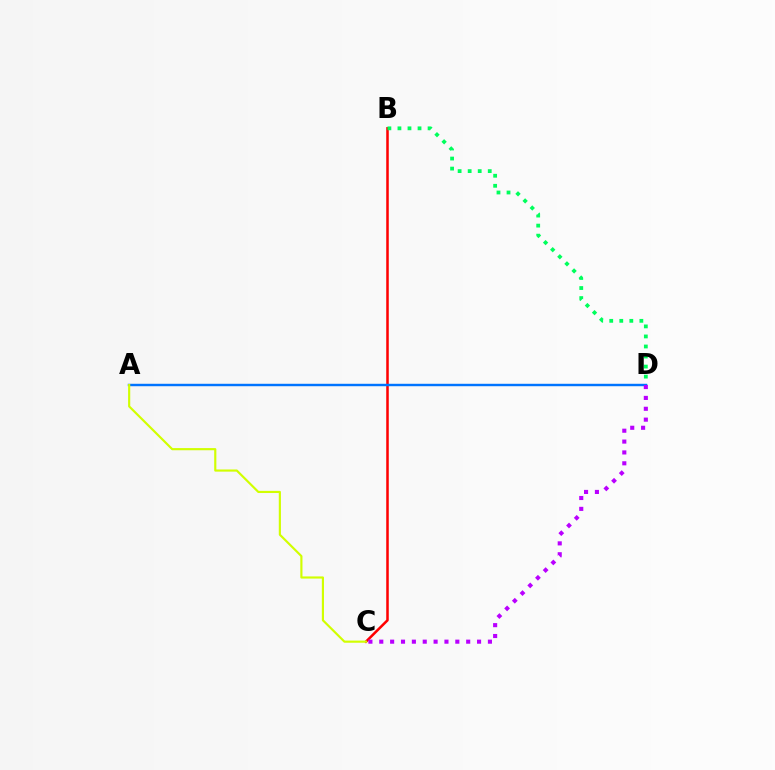{('B', 'C'): [{'color': '#ff0000', 'line_style': 'solid', 'thickness': 1.82}], ('B', 'D'): [{'color': '#00ff5c', 'line_style': 'dotted', 'thickness': 2.73}], ('A', 'D'): [{'color': '#0074ff', 'line_style': 'solid', 'thickness': 1.75}], ('A', 'C'): [{'color': '#d1ff00', 'line_style': 'solid', 'thickness': 1.55}], ('C', 'D'): [{'color': '#b900ff', 'line_style': 'dotted', 'thickness': 2.95}]}